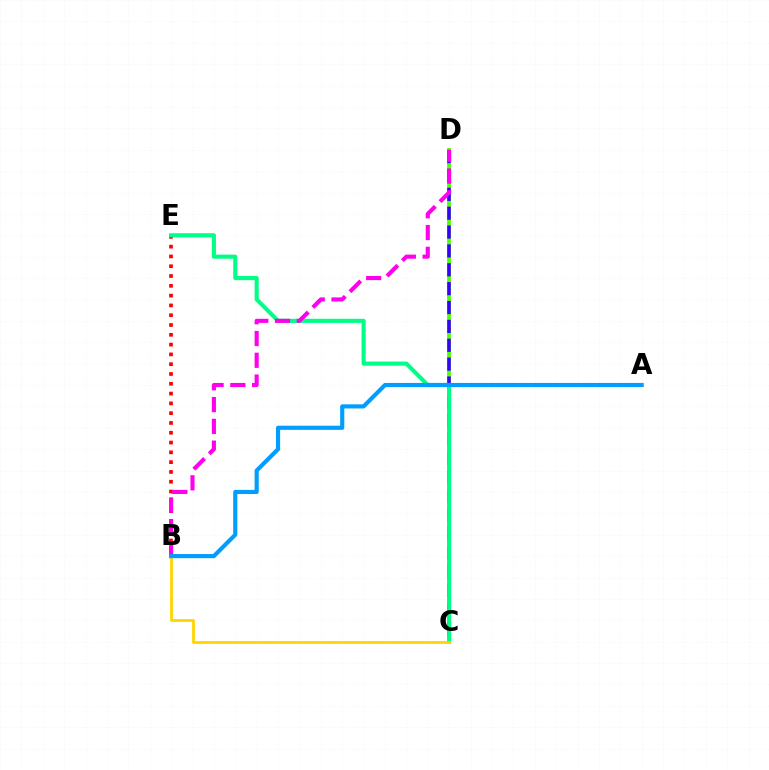{('C', 'D'): [{'color': '#4fff00', 'line_style': 'solid', 'thickness': 2.73}, {'color': '#3700ff', 'line_style': 'dashed', 'thickness': 2.56}], ('B', 'E'): [{'color': '#ff0000', 'line_style': 'dotted', 'thickness': 2.66}], ('C', 'E'): [{'color': '#00ff86', 'line_style': 'solid', 'thickness': 2.96}], ('B', 'C'): [{'color': '#ffd500', 'line_style': 'solid', 'thickness': 2.01}], ('B', 'D'): [{'color': '#ff00ed', 'line_style': 'dashed', 'thickness': 2.96}], ('A', 'B'): [{'color': '#009eff', 'line_style': 'solid', 'thickness': 2.98}]}